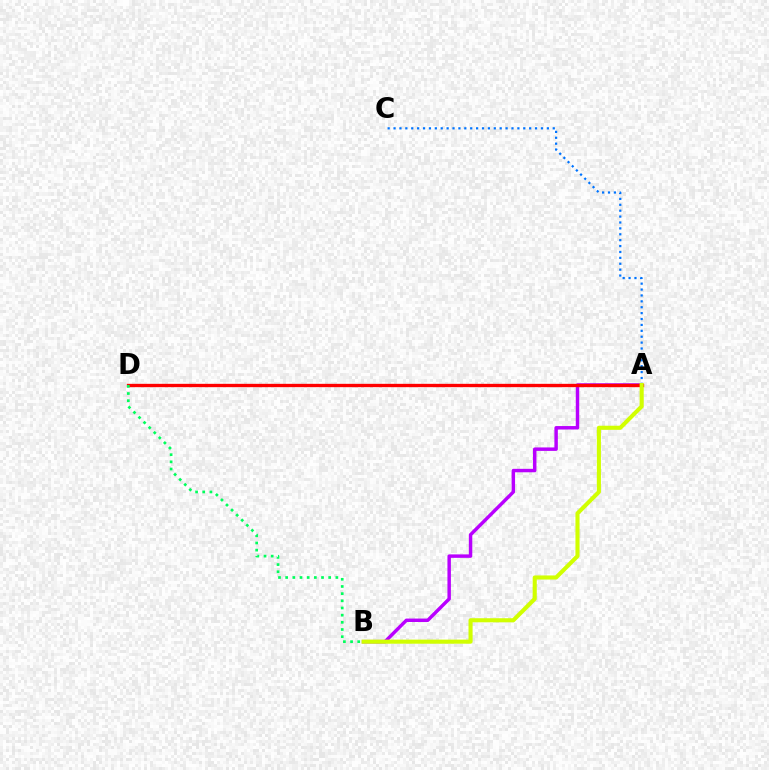{('A', 'B'): [{'color': '#b900ff', 'line_style': 'solid', 'thickness': 2.48}, {'color': '#d1ff00', 'line_style': 'solid', 'thickness': 2.95}], ('A', 'D'): [{'color': '#ff0000', 'line_style': 'solid', 'thickness': 2.4}], ('A', 'C'): [{'color': '#0074ff', 'line_style': 'dotted', 'thickness': 1.6}], ('B', 'D'): [{'color': '#00ff5c', 'line_style': 'dotted', 'thickness': 1.95}]}